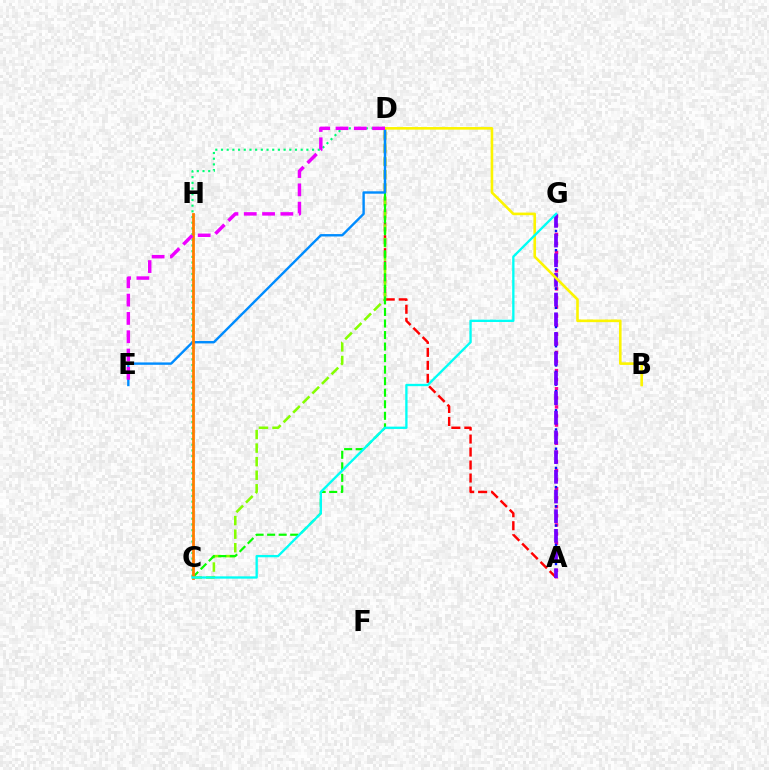{('A', 'D'): [{'color': '#ff0000', 'line_style': 'dashed', 'thickness': 1.76}], ('A', 'G'): [{'color': '#ff0094', 'line_style': 'dotted', 'thickness': 2.47}, {'color': '#0010ff', 'line_style': 'dotted', 'thickness': 1.74}, {'color': '#7200ff', 'line_style': 'dashed', 'thickness': 2.67}], ('C', 'D'): [{'color': '#00ff74', 'line_style': 'dotted', 'thickness': 1.55}, {'color': '#84ff00', 'line_style': 'dashed', 'thickness': 1.84}, {'color': '#08ff00', 'line_style': 'dashed', 'thickness': 1.57}], ('D', 'E'): [{'color': '#008cff', 'line_style': 'solid', 'thickness': 1.73}, {'color': '#ee00ff', 'line_style': 'dashed', 'thickness': 2.49}], ('C', 'H'): [{'color': '#ff7c00', 'line_style': 'solid', 'thickness': 2.01}], ('B', 'D'): [{'color': '#fcf500', 'line_style': 'solid', 'thickness': 1.89}], ('C', 'G'): [{'color': '#00fff6', 'line_style': 'solid', 'thickness': 1.67}]}